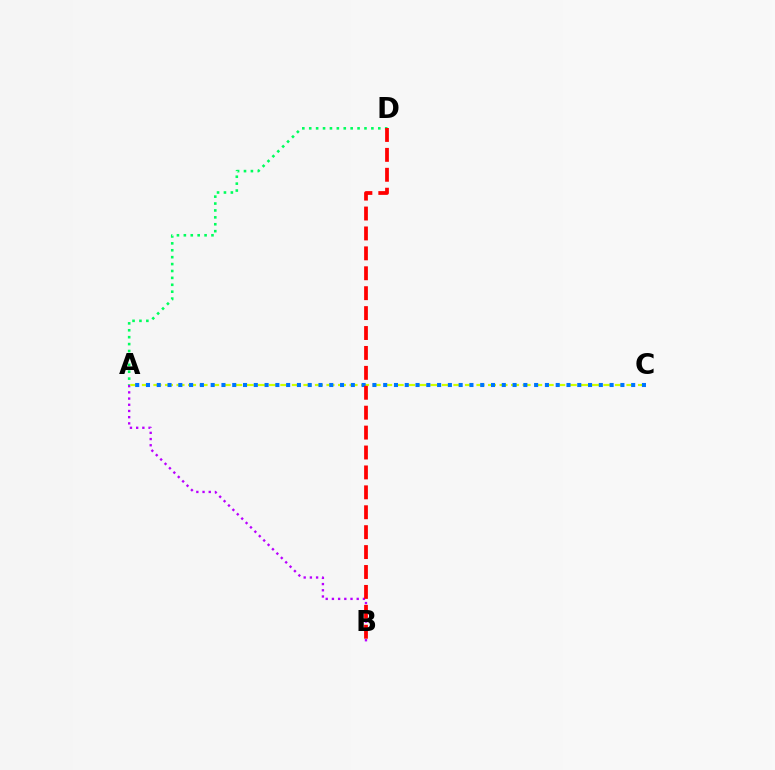{('A', 'D'): [{'color': '#00ff5c', 'line_style': 'dotted', 'thickness': 1.88}], ('A', 'B'): [{'color': '#b900ff', 'line_style': 'dotted', 'thickness': 1.68}], ('A', 'C'): [{'color': '#d1ff00', 'line_style': 'dashed', 'thickness': 1.57}, {'color': '#0074ff', 'line_style': 'dotted', 'thickness': 2.93}], ('B', 'D'): [{'color': '#ff0000', 'line_style': 'dashed', 'thickness': 2.71}]}